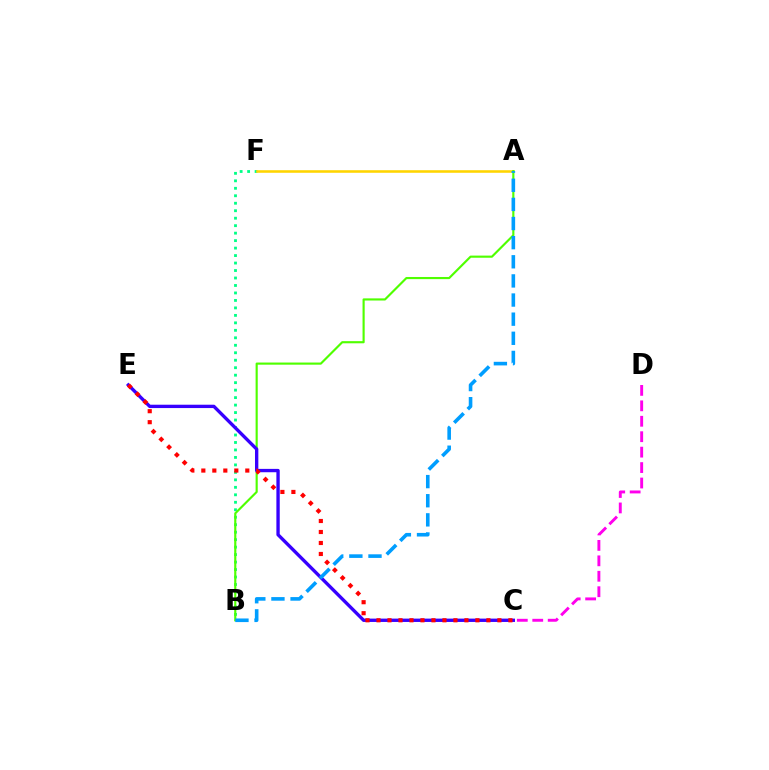{('B', 'F'): [{'color': '#00ff86', 'line_style': 'dotted', 'thickness': 2.03}], ('C', 'D'): [{'color': '#ff00ed', 'line_style': 'dashed', 'thickness': 2.1}], ('A', 'F'): [{'color': '#ffd500', 'line_style': 'solid', 'thickness': 1.85}], ('A', 'B'): [{'color': '#4fff00', 'line_style': 'solid', 'thickness': 1.55}, {'color': '#009eff', 'line_style': 'dashed', 'thickness': 2.6}], ('C', 'E'): [{'color': '#3700ff', 'line_style': 'solid', 'thickness': 2.41}, {'color': '#ff0000', 'line_style': 'dotted', 'thickness': 2.99}]}